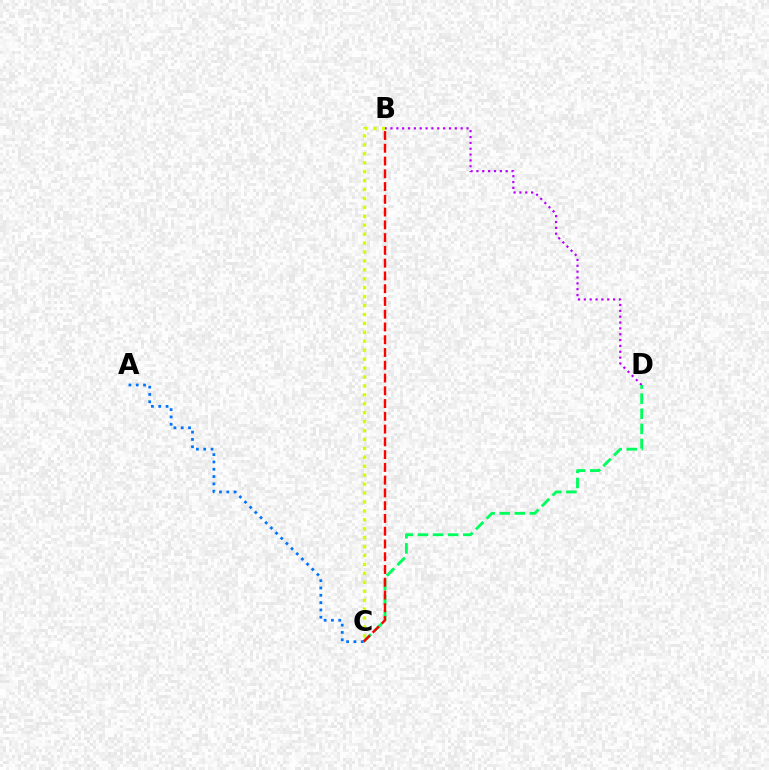{('B', 'C'): [{'color': '#d1ff00', 'line_style': 'dotted', 'thickness': 2.43}, {'color': '#ff0000', 'line_style': 'dashed', 'thickness': 1.73}], ('B', 'D'): [{'color': '#b900ff', 'line_style': 'dotted', 'thickness': 1.59}], ('C', 'D'): [{'color': '#00ff5c', 'line_style': 'dashed', 'thickness': 2.05}], ('A', 'C'): [{'color': '#0074ff', 'line_style': 'dotted', 'thickness': 1.99}]}